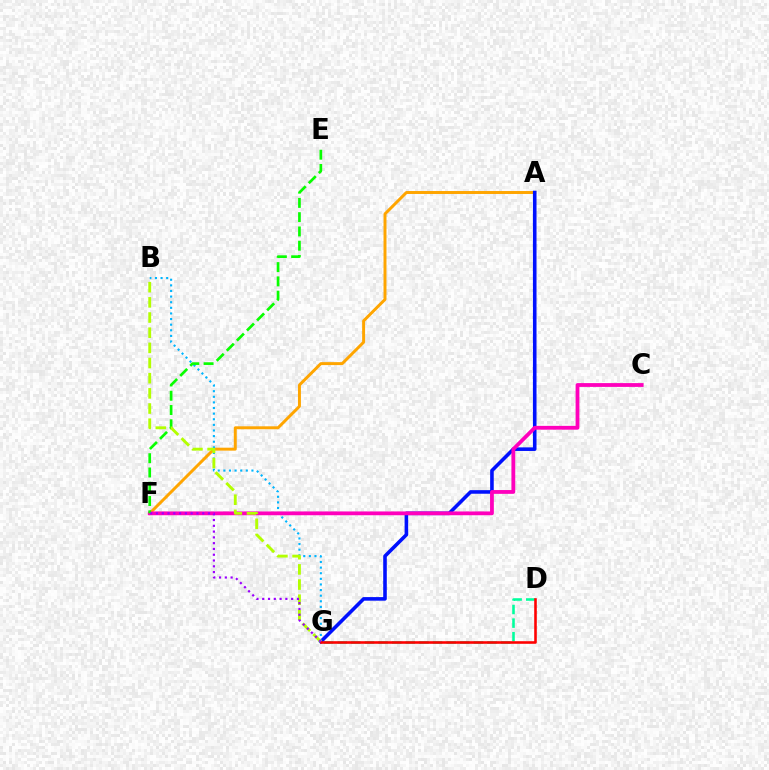{('A', 'F'): [{'color': '#ffa500', 'line_style': 'solid', 'thickness': 2.13}], ('D', 'G'): [{'color': '#00ff9d', 'line_style': 'dashed', 'thickness': 1.85}, {'color': '#ff0000', 'line_style': 'solid', 'thickness': 1.86}], ('A', 'G'): [{'color': '#0010ff', 'line_style': 'solid', 'thickness': 2.58}], ('B', 'G'): [{'color': '#00b5ff', 'line_style': 'dotted', 'thickness': 1.53}, {'color': '#b3ff00', 'line_style': 'dashed', 'thickness': 2.06}], ('C', 'F'): [{'color': '#ff00bd', 'line_style': 'solid', 'thickness': 2.73}], ('E', 'F'): [{'color': '#08ff00', 'line_style': 'dashed', 'thickness': 1.94}], ('F', 'G'): [{'color': '#9b00ff', 'line_style': 'dotted', 'thickness': 1.57}]}